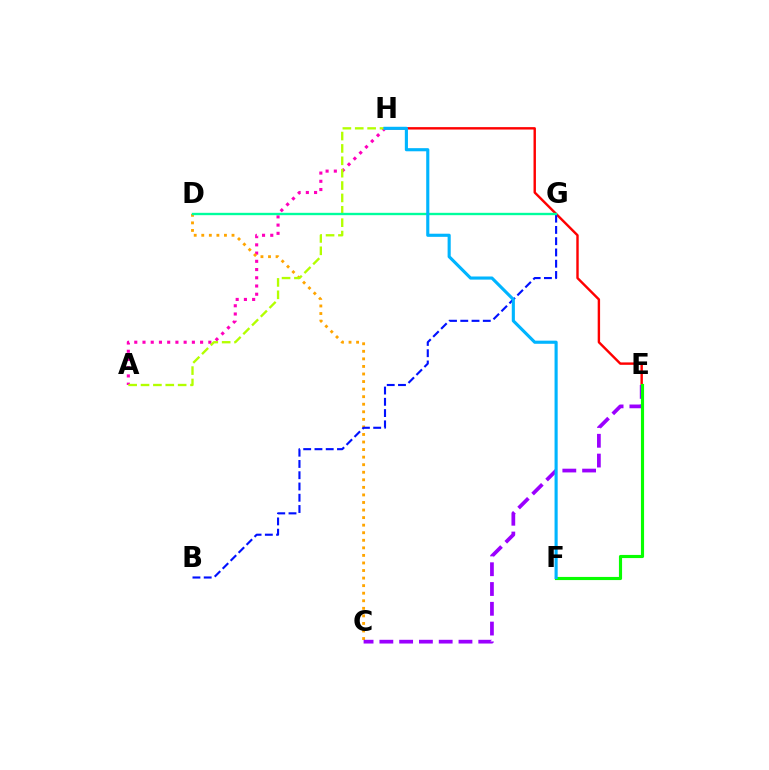{('E', 'H'): [{'color': '#ff0000', 'line_style': 'solid', 'thickness': 1.74}], ('A', 'H'): [{'color': '#ff00bd', 'line_style': 'dotted', 'thickness': 2.24}, {'color': '#b3ff00', 'line_style': 'dashed', 'thickness': 1.68}], ('C', 'D'): [{'color': '#ffa500', 'line_style': 'dotted', 'thickness': 2.05}], ('B', 'G'): [{'color': '#0010ff', 'line_style': 'dashed', 'thickness': 1.53}], ('C', 'E'): [{'color': '#9b00ff', 'line_style': 'dashed', 'thickness': 2.69}], ('E', 'F'): [{'color': '#08ff00', 'line_style': 'solid', 'thickness': 2.26}], ('D', 'G'): [{'color': '#00ff9d', 'line_style': 'solid', 'thickness': 1.7}], ('F', 'H'): [{'color': '#00b5ff', 'line_style': 'solid', 'thickness': 2.25}]}